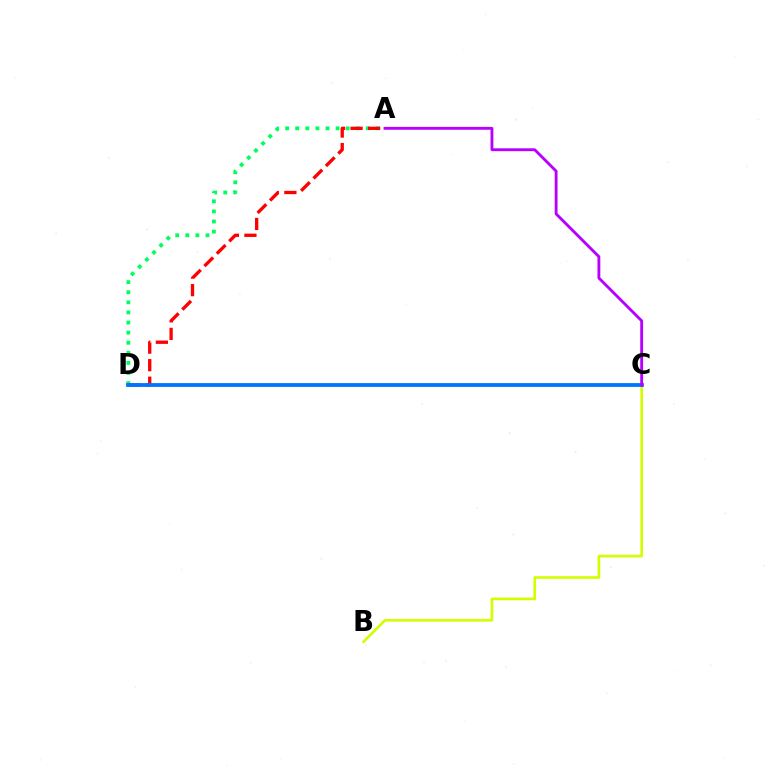{('B', 'C'): [{'color': '#d1ff00', 'line_style': 'solid', 'thickness': 1.9}], ('A', 'D'): [{'color': '#00ff5c', 'line_style': 'dotted', 'thickness': 2.74}, {'color': '#ff0000', 'line_style': 'dashed', 'thickness': 2.38}], ('C', 'D'): [{'color': '#0074ff', 'line_style': 'solid', 'thickness': 2.72}], ('A', 'C'): [{'color': '#b900ff', 'line_style': 'solid', 'thickness': 2.06}]}